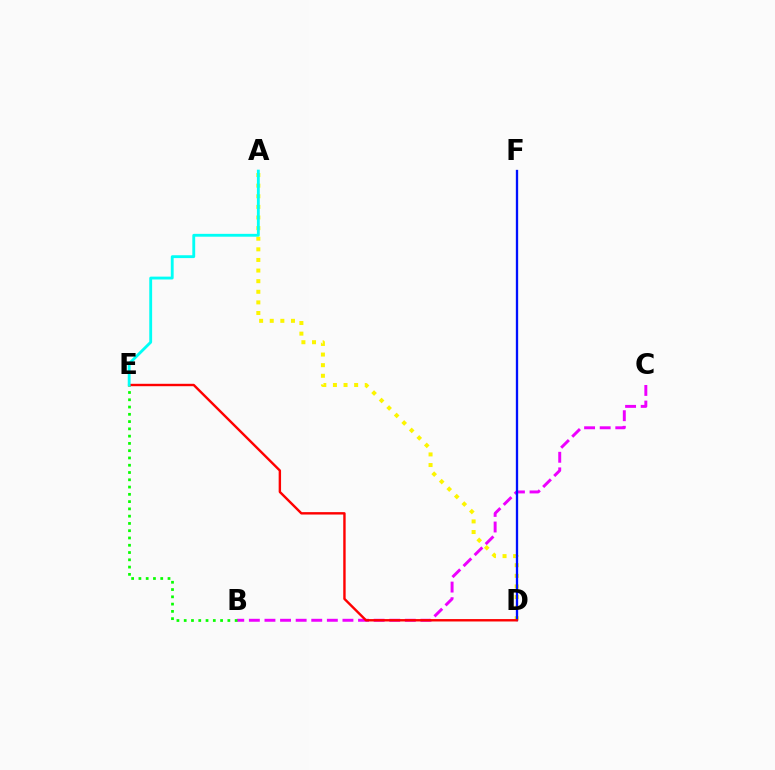{('B', 'C'): [{'color': '#ee00ff', 'line_style': 'dashed', 'thickness': 2.12}], ('B', 'E'): [{'color': '#08ff00', 'line_style': 'dotted', 'thickness': 1.98}], ('A', 'D'): [{'color': '#fcf500', 'line_style': 'dotted', 'thickness': 2.88}], ('D', 'F'): [{'color': '#0010ff', 'line_style': 'solid', 'thickness': 1.67}], ('D', 'E'): [{'color': '#ff0000', 'line_style': 'solid', 'thickness': 1.73}], ('A', 'E'): [{'color': '#00fff6', 'line_style': 'solid', 'thickness': 2.05}]}